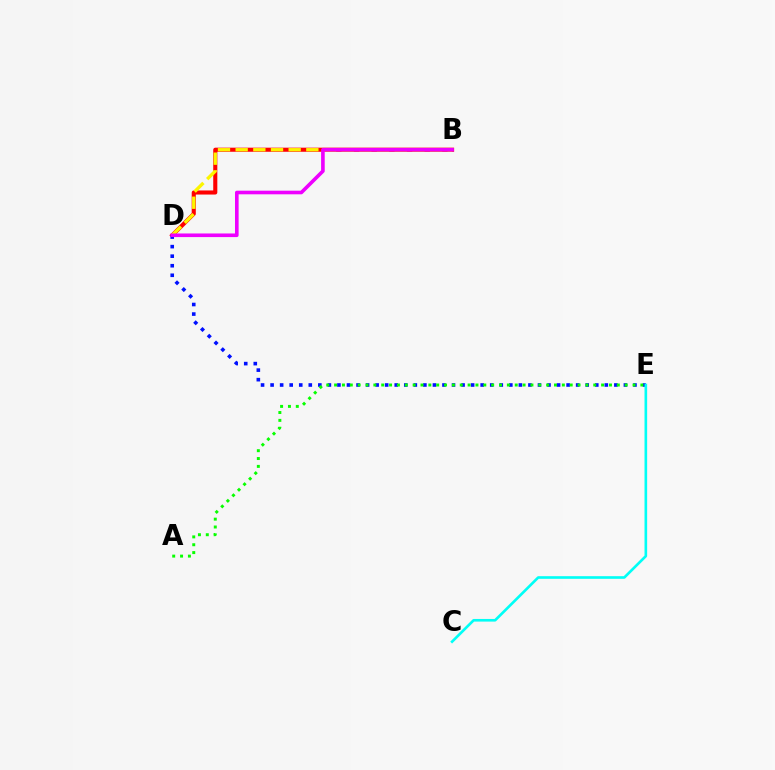{('B', 'D'): [{'color': '#ff0000', 'line_style': 'solid', 'thickness': 2.94}, {'color': '#fcf500', 'line_style': 'dashed', 'thickness': 2.4}, {'color': '#ee00ff', 'line_style': 'solid', 'thickness': 2.61}], ('D', 'E'): [{'color': '#0010ff', 'line_style': 'dotted', 'thickness': 2.59}], ('C', 'E'): [{'color': '#00fff6', 'line_style': 'solid', 'thickness': 1.9}], ('A', 'E'): [{'color': '#08ff00', 'line_style': 'dotted', 'thickness': 2.13}]}